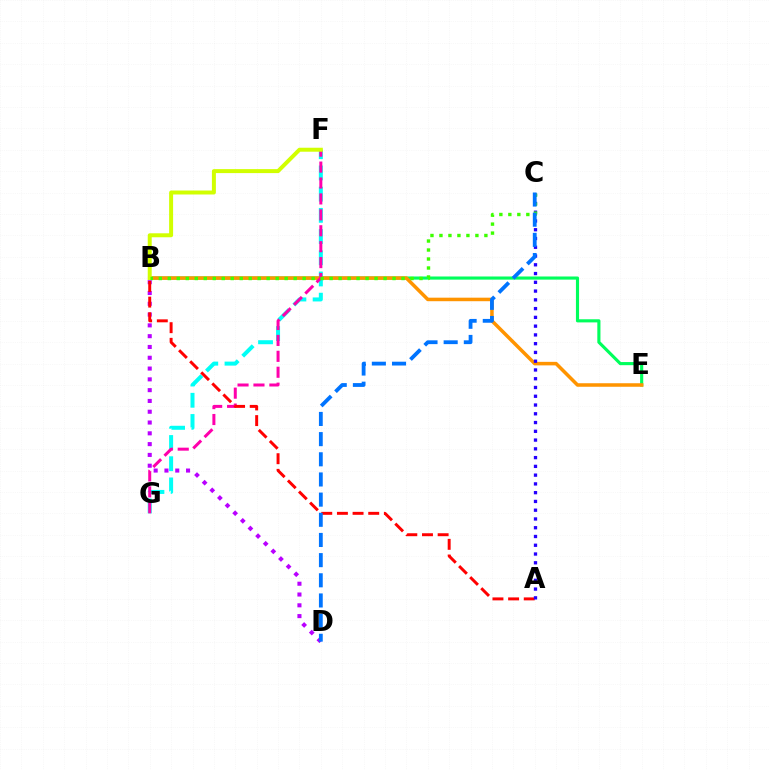{('B', 'D'): [{'color': '#b900ff', 'line_style': 'dotted', 'thickness': 2.93}], ('B', 'E'): [{'color': '#00ff5c', 'line_style': 'solid', 'thickness': 2.25}, {'color': '#ff9400', 'line_style': 'solid', 'thickness': 2.54}], ('F', 'G'): [{'color': '#00fff6', 'line_style': 'dashed', 'thickness': 2.88}, {'color': '#ff00ac', 'line_style': 'dashed', 'thickness': 2.16}], ('A', 'B'): [{'color': '#ff0000', 'line_style': 'dashed', 'thickness': 2.13}], ('B', 'F'): [{'color': '#d1ff00', 'line_style': 'solid', 'thickness': 2.86}], ('A', 'C'): [{'color': '#2500ff', 'line_style': 'dotted', 'thickness': 2.38}], ('B', 'C'): [{'color': '#3dff00', 'line_style': 'dotted', 'thickness': 2.44}], ('C', 'D'): [{'color': '#0074ff', 'line_style': 'dashed', 'thickness': 2.74}]}